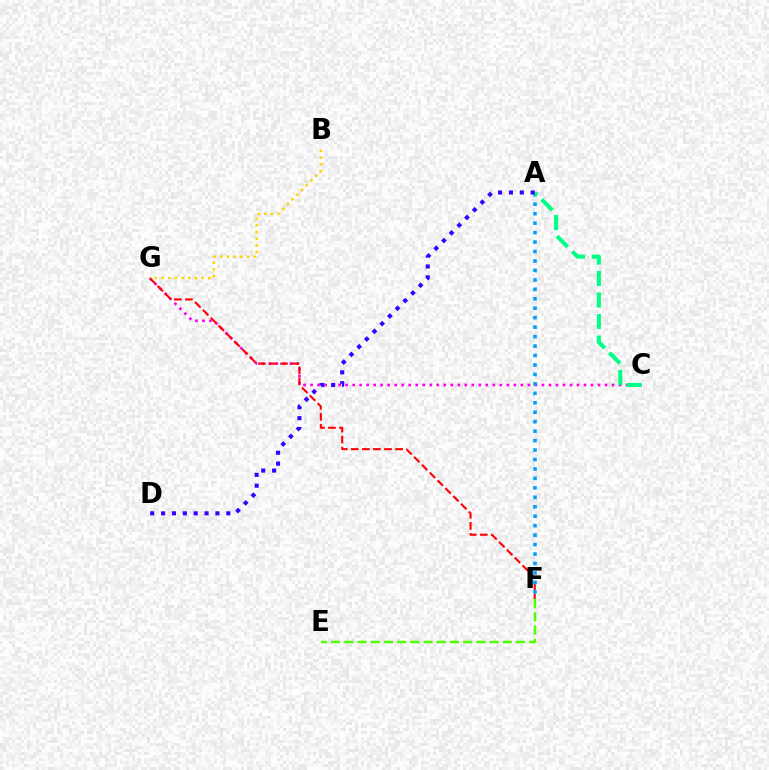{('E', 'F'): [{'color': '#4fff00', 'line_style': 'dashed', 'thickness': 1.8}], ('C', 'G'): [{'color': '#ff00ed', 'line_style': 'dotted', 'thickness': 1.9}], ('F', 'G'): [{'color': '#ff0000', 'line_style': 'dashed', 'thickness': 1.5}], ('A', 'F'): [{'color': '#009eff', 'line_style': 'dotted', 'thickness': 2.57}], ('A', 'C'): [{'color': '#00ff86', 'line_style': 'dashed', 'thickness': 2.93}], ('B', 'G'): [{'color': '#ffd500', 'line_style': 'dotted', 'thickness': 1.81}], ('A', 'D'): [{'color': '#3700ff', 'line_style': 'dotted', 'thickness': 2.95}]}